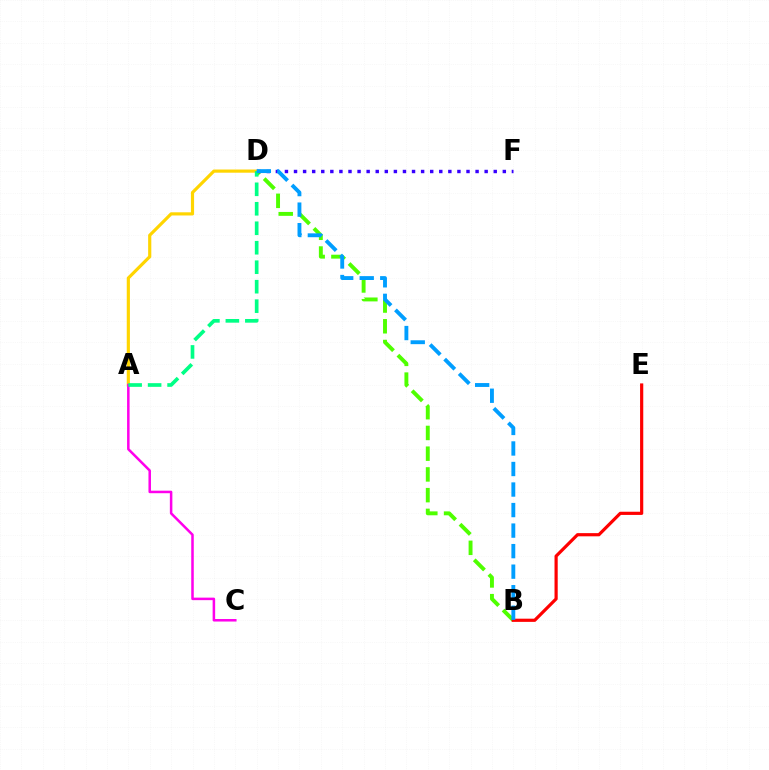{('B', 'D'): [{'color': '#4fff00', 'line_style': 'dashed', 'thickness': 2.82}, {'color': '#009eff', 'line_style': 'dashed', 'thickness': 2.79}], ('A', 'D'): [{'color': '#ffd500', 'line_style': 'solid', 'thickness': 2.29}, {'color': '#00ff86', 'line_style': 'dashed', 'thickness': 2.65}], ('A', 'C'): [{'color': '#ff00ed', 'line_style': 'solid', 'thickness': 1.82}], ('D', 'F'): [{'color': '#3700ff', 'line_style': 'dotted', 'thickness': 2.47}], ('B', 'E'): [{'color': '#ff0000', 'line_style': 'solid', 'thickness': 2.3}]}